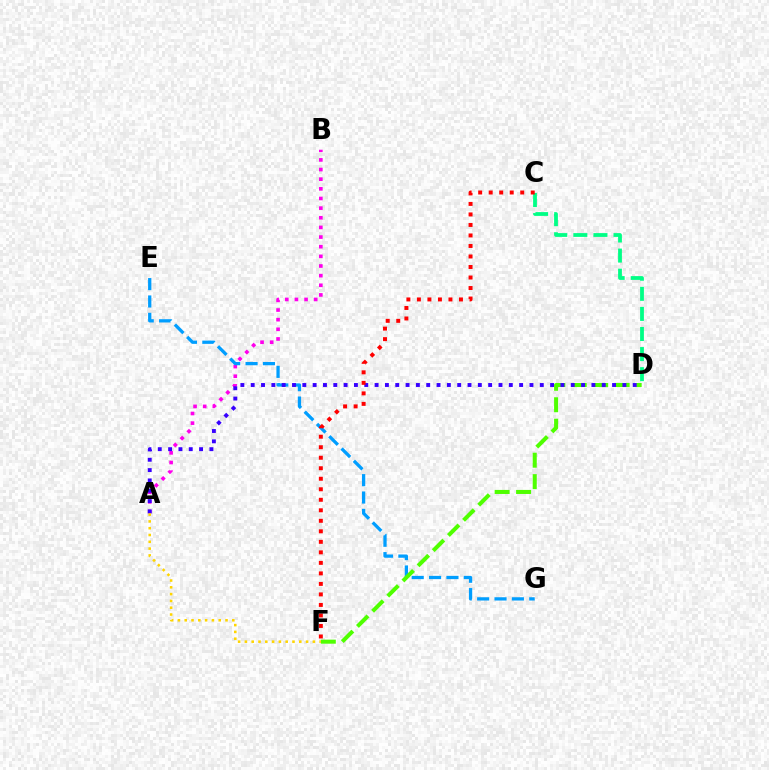{('A', 'B'): [{'color': '#ff00ed', 'line_style': 'dotted', 'thickness': 2.62}], ('E', 'G'): [{'color': '#009eff', 'line_style': 'dashed', 'thickness': 2.36}], ('D', 'F'): [{'color': '#4fff00', 'line_style': 'dashed', 'thickness': 2.91}], ('A', 'D'): [{'color': '#3700ff', 'line_style': 'dotted', 'thickness': 2.81}], ('A', 'F'): [{'color': '#ffd500', 'line_style': 'dotted', 'thickness': 1.85}], ('C', 'D'): [{'color': '#00ff86', 'line_style': 'dashed', 'thickness': 2.73}], ('C', 'F'): [{'color': '#ff0000', 'line_style': 'dotted', 'thickness': 2.86}]}